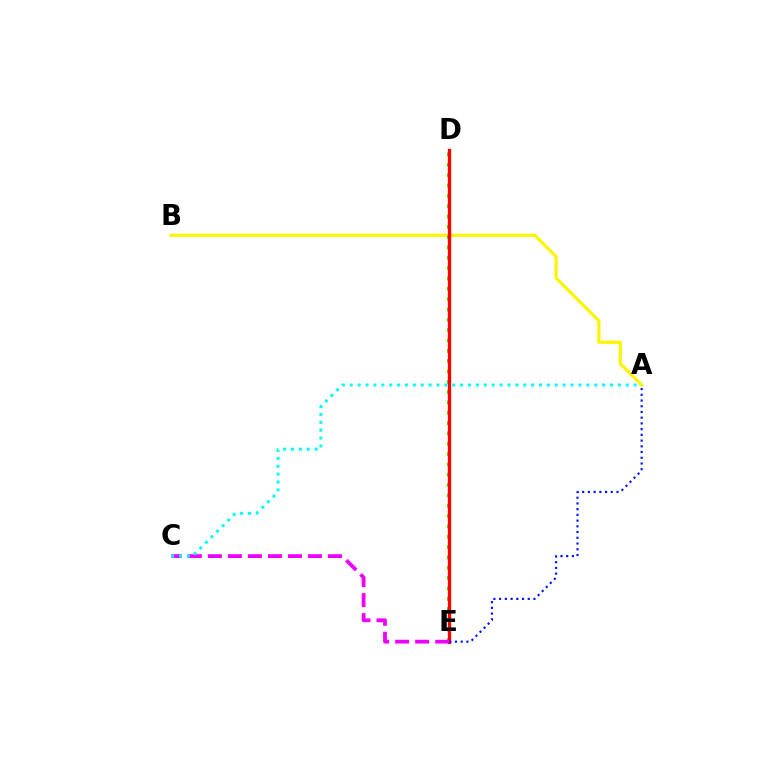{('A', 'B'): [{'color': '#fcf500', 'line_style': 'solid', 'thickness': 2.29}], ('D', 'E'): [{'color': '#08ff00', 'line_style': 'dotted', 'thickness': 2.81}, {'color': '#ff0000', 'line_style': 'solid', 'thickness': 2.4}], ('A', 'E'): [{'color': '#0010ff', 'line_style': 'dotted', 'thickness': 1.56}], ('C', 'E'): [{'color': '#ee00ff', 'line_style': 'dashed', 'thickness': 2.72}], ('A', 'C'): [{'color': '#00fff6', 'line_style': 'dotted', 'thickness': 2.14}]}